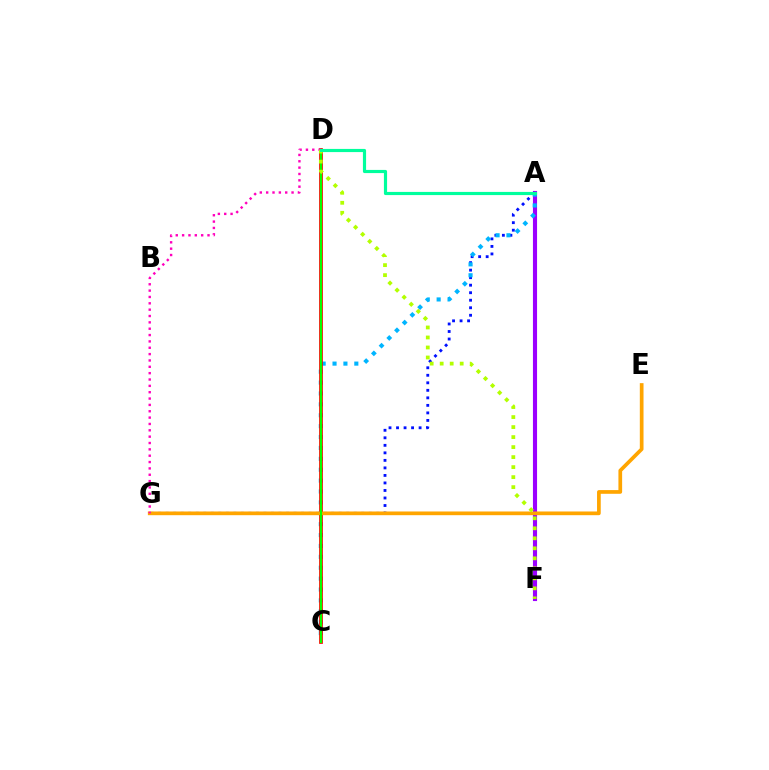{('A', 'F'): [{'color': '#9b00ff', 'line_style': 'solid', 'thickness': 2.97}], ('A', 'G'): [{'color': '#0010ff', 'line_style': 'dotted', 'thickness': 2.04}], ('A', 'C'): [{'color': '#00b5ff', 'line_style': 'dotted', 'thickness': 2.96}], ('C', 'D'): [{'color': '#ff0000', 'line_style': 'solid', 'thickness': 2.68}, {'color': '#08ff00', 'line_style': 'solid', 'thickness': 1.57}], ('E', 'G'): [{'color': '#ffa500', 'line_style': 'solid', 'thickness': 2.67}], ('D', 'G'): [{'color': '#ff00bd', 'line_style': 'dotted', 'thickness': 1.73}], ('D', 'F'): [{'color': '#b3ff00', 'line_style': 'dotted', 'thickness': 2.72}], ('A', 'D'): [{'color': '#00ff9d', 'line_style': 'solid', 'thickness': 2.28}]}